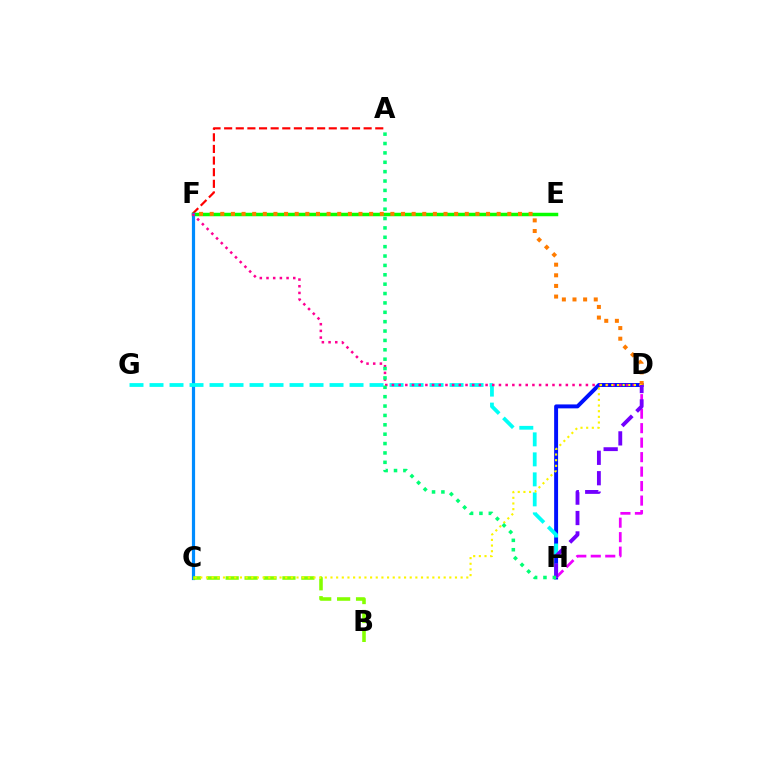{('A', 'F'): [{'color': '#ff0000', 'line_style': 'dashed', 'thickness': 1.58}], ('E', 'F'): [{'color': '#08ff00', 'line_style': 'solid', 'thickness': 2.51}], ('C', 'F'): [{'color': '#008cff', 'line_style': 'solid', 'thickness': 2.3}], ('D', 'H'): [{'color': '#0010ff', 'line_style': 'solid', 'thickness': 2.83}, {'color': '#ee00ff', 'line_style': 'dashed', 'thickness': 1.97}, {'color': '#7200ff', 'line_style': 'dashed', 'thickness': 2.77}], ('G', 'H'): [{'color': '#00fff6', 'line_style': 'dashed', 'thickness': 2.72}], ('D', 'F'): [{'color': '#ff7c00', 'line_style': 'dotted', 'thickness': 2.89}, {'color': '#ff0094', 'line_style': 'dotted', 'thickness': 1.82}], ('B', 'C'): [{'color': '#84ff00', 'line_style': 'dashed', 'thickness': 2.57}], ('C', 'D'): [{'color': '#fcf500', 'line_style': 'dotted', 'thickness': 1.54}], ('A', 'H'): [{'color': '#00ff74', 'line_style': 'dotted', 'thickness': 2.55}]}